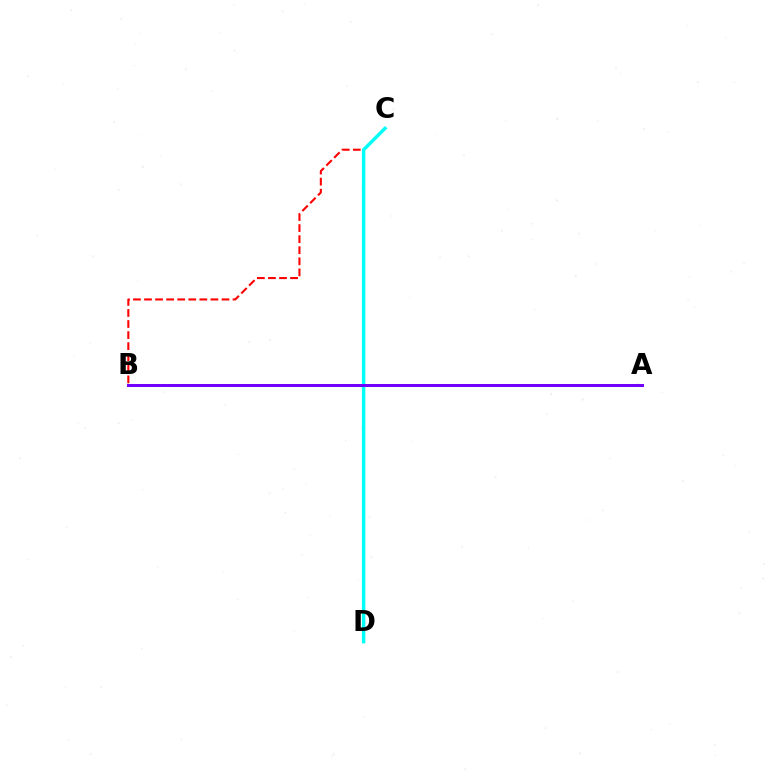{('B', 'C'): [{'color': '#ff0000', 'line_style': 'dashed', 'thickness': 1.5}], ('C', 'D'): [{'color': '#00fff6', 'line_style': 'solid', 'thickness': 2.46}], ('A', 'B'): [{'color': '#84ff00', 'line_style': 'dotted', 'thickness': 1.82}, {'color': '#7200ff', 'line_style': 'solid', 'thickness': 2.14}]}